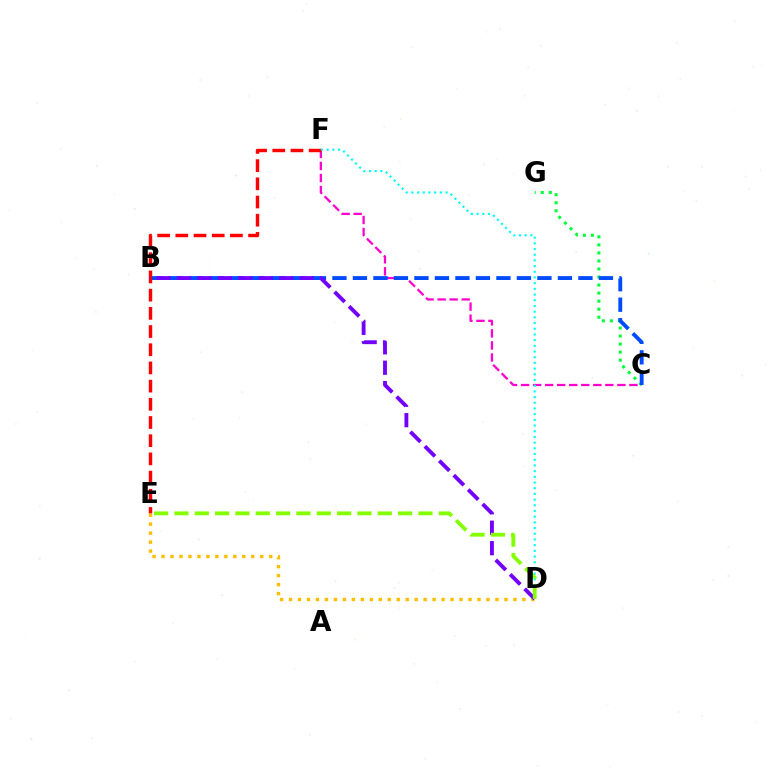{('C', 'F'): [{'color': '#ff00cf', 'line_style': 'dashed', 'thickness': 1.64}], ('C', 'G'): [{'color': '#00ff39', 'line_style': 'dotted', 'thickness': 2.18}], ('B', 'C'): [{'color': '#004bff', 'line_style': 'dashed', 'thickness': 2.78}], ('E', 'F'): [{'color': '#ff0000', 'line_style': 'dashed', 'thickness': 2.47}], ('D', 'F'): [{'color': '#00fff6', 'line_style': 'dotted', 'thickness': 1.55}], ('D', 'E'): [{'color': '#ffbd00', 'line_style': 'dotted', 'thickness': 2.44}, {'color': '#84ff00', 'line_style': 'dashed', 'thickness': 2.76}], ('B', 'D'): [{'color': '#7200ff', 'line_style': 'dashed', 'thickness': 2.78}]}